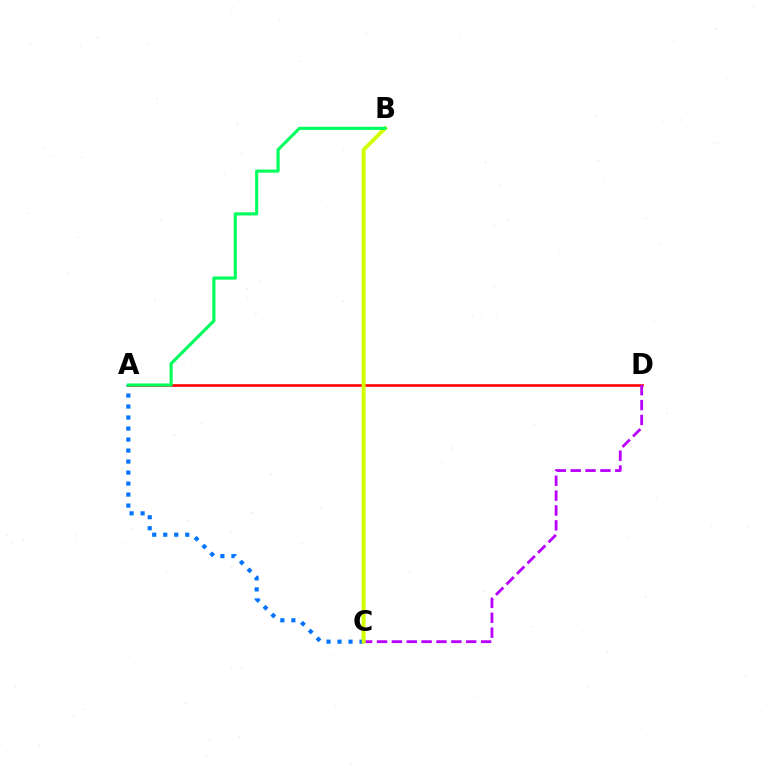{('A', 'C'): [{'color': '#0074ff', 'line_style': 'dotted', 'thickness': 2.99}], ('A', 'D'): [{'color': '#ff0000', 'line_style': 'solid', 'thickness': 1.88}], ('C', 'D'): [{'color': '#b900ff', 'line_style': 'dashed', 'thickness': 2.02}], ('B', 'C'): [{'color': '#d1ff00', 'line_style': 'solid', 'thickness': 2.8}], ('A', 'B'): [{'color': '#00ff5c', 'line_style': 'solid', 'thickness': 2.25}]}